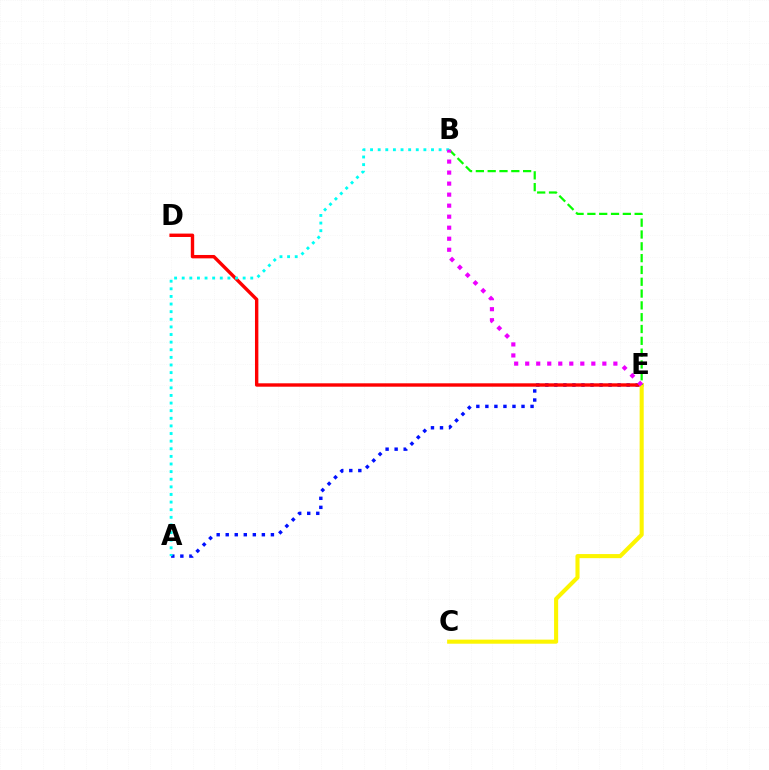{('A', 'E'): [{'color': '#0010ff', 'line_style': 'dotted', 'thickness': 2.46}], ('D', 'E'): [{'color': '#ff0000', 'line_style': 'solid', 'thickness': 2.44}], ('A', 'B'): [{'color': '#00fff6', 'line_style': 'dotted', 'thickness': 2.07}], ('C', 'E'): [{'color': '#fcf500', 'line_style': 'solid', 'thickness': 2.94}], ('B', 'E'): [{'color': '#08ff00', 'line_style': 'dashed', 'thickness': 1.6}, {'color': '#ee00ff', 'line_style': 'dotted', 'thickness': 2.99}]}